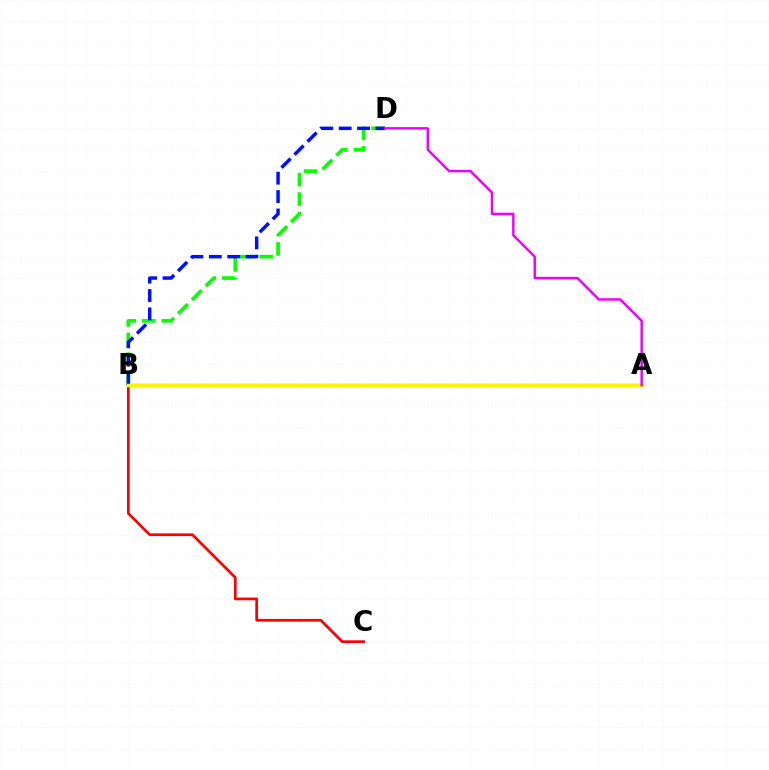{('B', 'D'): [{'color': '#08ff00', 'line_style': 'dashed', 'thickness': 2.66}, {'color': '#0010ff', 'line_style': 'dashed', 'thickness': 2.5}], ('A', 'B'): [{'color': '#00fff6', 'line_style': 'solid', 'thickness': 2.43}, {'color': '#fcf500', 'line_style': 'solid', 'thickness': 2.49}], ('B', 'C'): [{'color': '#ff0000', 'line_style': 'solid', 'thickness': 1.96}], ('A', 'D'): [{'color': '#ee00ff', 'line_style': 'solid', 'thickness': 1.77}]}